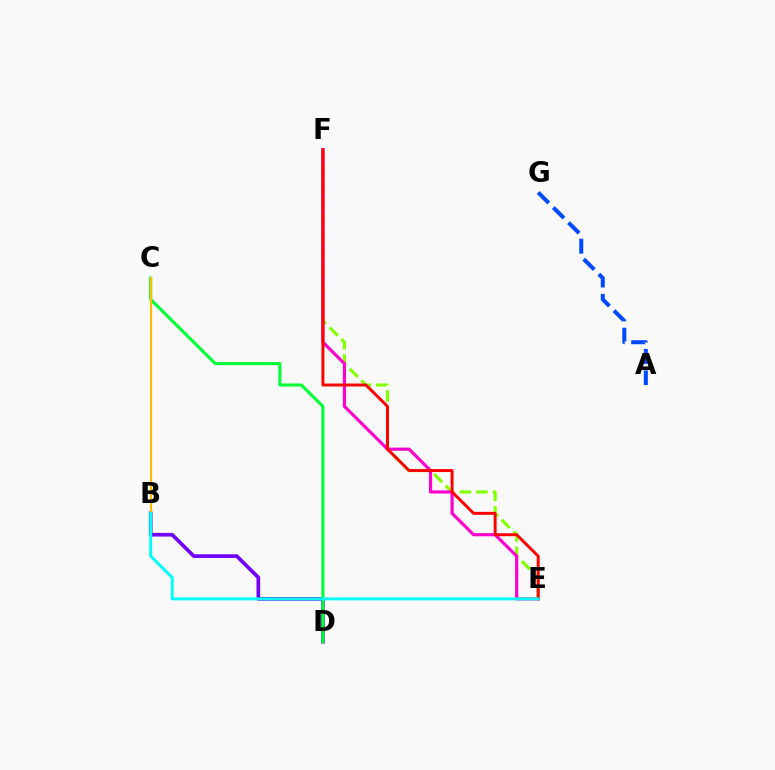{('E', 'F'): [{'color': '#84ff00', 'line_style': 'dashed', 'thickness': 2.25}, {'color': '#ff00cf', 'line_style': 'solid', 'thickness': 2.27}, {'color': '#ff0000', 'line_style': 'solid', 'thickness': 2.12}], ('A', 'G'): [{'color': '#004bff', 'line_style': 'dashed', 'thickness': 2.9}], ('B', 'D'): [{'color': '#7200ff', 'line_style': 'solid', 'thickness': 2.65}], ('C', 'D'): [{'color': '#00ff39', 'line_style': 'solid', 'thickness': 2.23}], ('B', 'C'): [{'color': '#ffbd00', 'line_style': 'solid', 'thickness': 1.53}], ('B', 'E'): [{'color': '#00fff6', 'line_style': 'solid', 'thickness': 2.12}]}